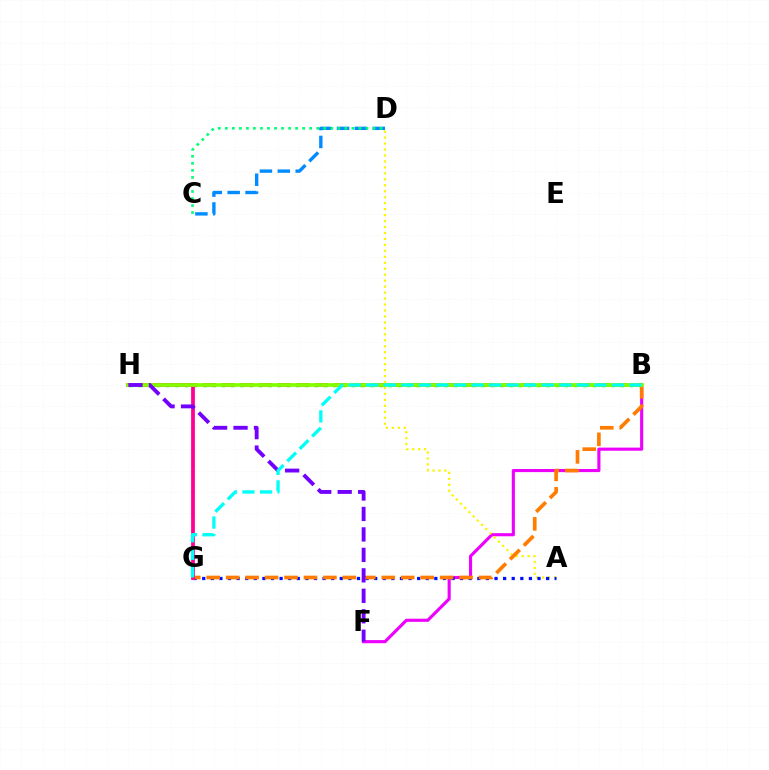{('B', 'H'): [{'color': '#08ff00', 'line_style': 'dotted', 'thickness': 2.52}, {'color': '#ff0000', 'line_style': 'dashed', 'thickness': 2.55}, {'color': '#84ff00', 'line_style': 'solid', 'thickness': 2.68}], ('B', 'F'): [{'color': '#ee00ff', 'line_style': 'solid', 'thickness': 2.24}], ('A', 'D'): [{'color': '#fcf500', 'line_style': 'dotted', 'thickness': 1.62}], ('C', 'D'): [{'color': '#008cff', 'line_style': 'dashed', 'thickness': 2.43}, {'color': '#00ff74', 'line_style': 'dotted', 'thickness': 1.91}], ('A', 'G'): [{'color': '#0010ff', 'line_style': 'dotted', 'thickness': 2.34}], ('B', 'G'): [{'color': '#ff7c00', 'line_style': 'dashed', 'thickness': 2.64}, {'color': '#00fff6', 'line_style': 'dashed', 'thickness': 2.38}], ('G', 'H'): [{'color': '#ff0094', 'line_style': 'solid', 'thickness': 2.71}], ('F', 'H'): [{'color': '#7200ff', 'line_style': 'dashed', 'thickness': 2.78}]}